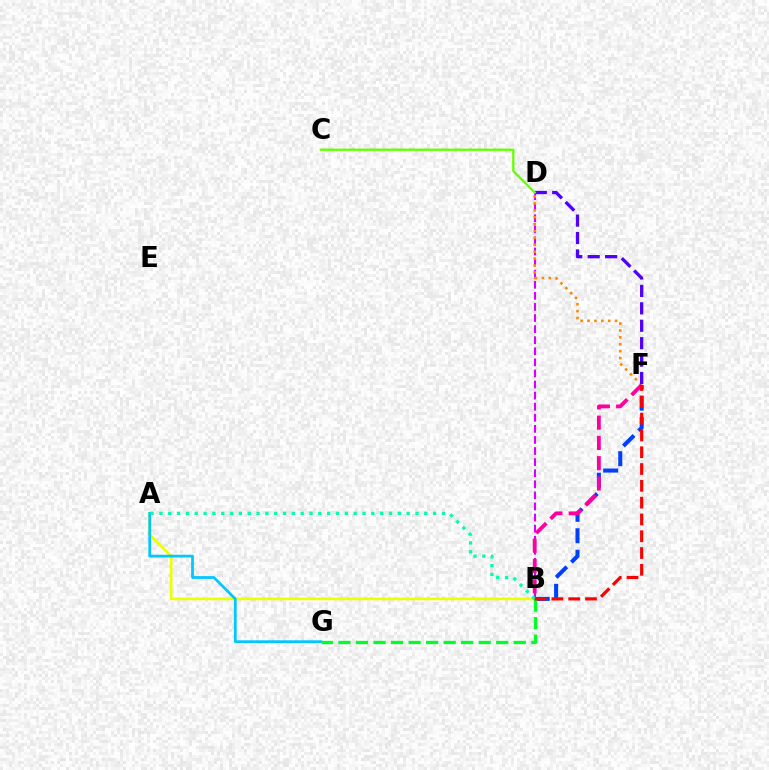{('B', 'D'): [{'color': '#d600ff', 'line_style': 'dashed', 'thickness': 1.51}], ('A', 'B'): [{'color': '#eeff00', 'line_style': 'solid', 'thickness': 1.96}, {'color': '#00ffaf', 'line_style': 'dotted', 'thickness': 2.4}], ('A', 'G'): [{'color': '#00c7ff', 'line_style': 'solid', 'thickness': 1.97}], ('D', 'F'): [{'color': '#ff8800', 'line_style': 'dotted', 'thickness': 1.87}, {'color': '#4f00ff', 'line_style': 'dashed', 'thickness': 2.37}], ('B', 'F'): [{'color': '#003fff', 'line_style': 'dashed', 'thickness': 2.92}, {'color': '#ff00a0', 'line_style': 'dashed', 'thickness': 2.75}, {'color': '#ff0000', 'line_style': 'dashed', 'thickness': 2.28}], ('B', 'G'): [{'color': '#00ff27', 'line_style': 'dashed', 'thickness': 2.38}], ('C', 'D'): [{'color': '#66ff00', 'line_style': 'solid', 'thickness': 1.66}]}